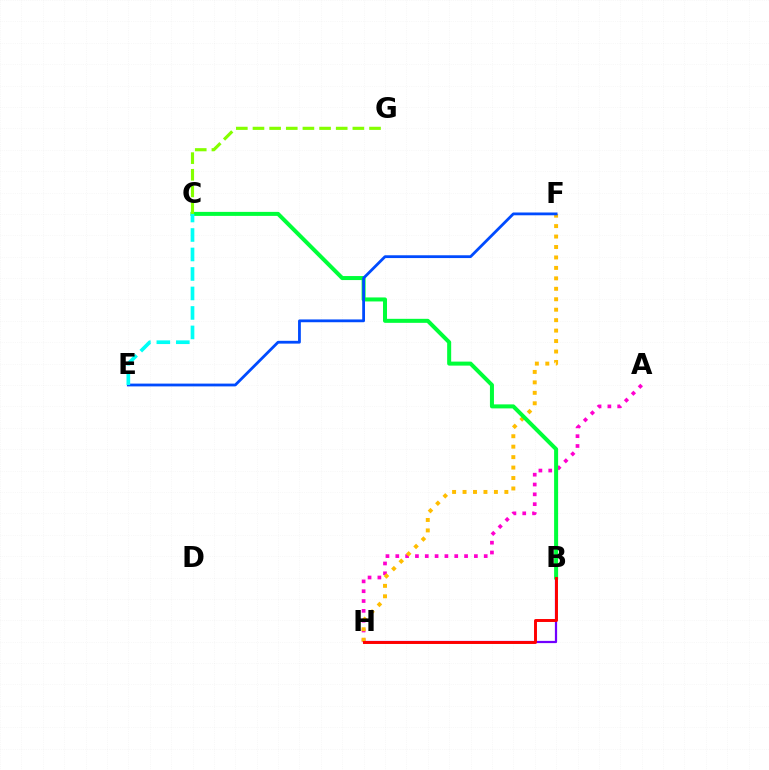{('A', 'H'): [{'color': '#ff00cf', 'line_style': 'dotted', 'thickness': 2.67}], ('B', 'H'): [{'color': '#7200ff', 'line_style': 'solid', 'thickness': 1.6}, {'color': '#ff0000', 'line_style': 'solid', 'thickness': 2.12}], ('F', 'H'): [{'color': '#ffbd00', 'line_style': 'dotted', 'thickness': 2.84}], ('B', 'C'): [{'color': '#00ff39', 'line_style': 'solid', 'thickness': 2.89}], ('E', 'F'): [{'color': '#004bff', 'line_style': 'solid', 'thickness': 2.01}], ('C', 'E'): [{'color': '#00fff6', 'line_style': 'dashed', 'thickness': 2.65}], ('C', 'G'): [{'color': '#84ff00', 'line_style': 'dashed', 'thickness': 2.26}]}